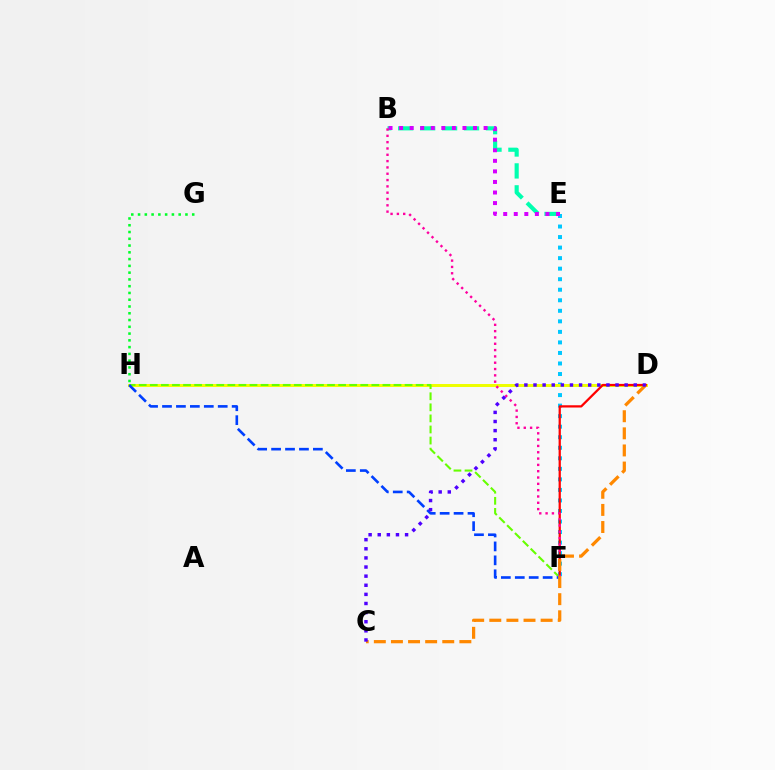{('B', 'E'): [{'color': '#00ffaf', 'line_style': 'dashed', 'thickness': 2.98}, {'color': '#d600ff', 'line_style': 'dotted', 'thickness': 2.87}], ('E', 'F'): [{'color': '#00c7ff', 'line_style': 'dotted', 'thickness': 2.86}], ('D', 'H'): [{'color': '#eeff00', 'line_style': 'solid', 'thickness': 2.14}], ('D', 'F'): [{'color': '#ff0000', 'line_style': 'solid', 'thickness': 1.62}], ('F', 'H'): [{'color': '#66ff00', 'line_style': 'dashed', 'thickness': 1.5}, {'color': '#003fff', 'line_style': 'dashed', 'thickness': 1.89}], ('B', 'F'): [{'color': '#ff00a0', 'line_style': 'dotted', 'thickness': 1.72}], ('G', 'H'): [{'color': '#00ff27', 'line_style': 'dotted', 'thickness': 1.84}], ('C', 'D'): [{'color': '#ff8800', 'line_style': 'dashed', 'thickness': 2.32}, {'color': '#4f00ff', 'line_style': 'dotted', 'thickness': 2.48}]}